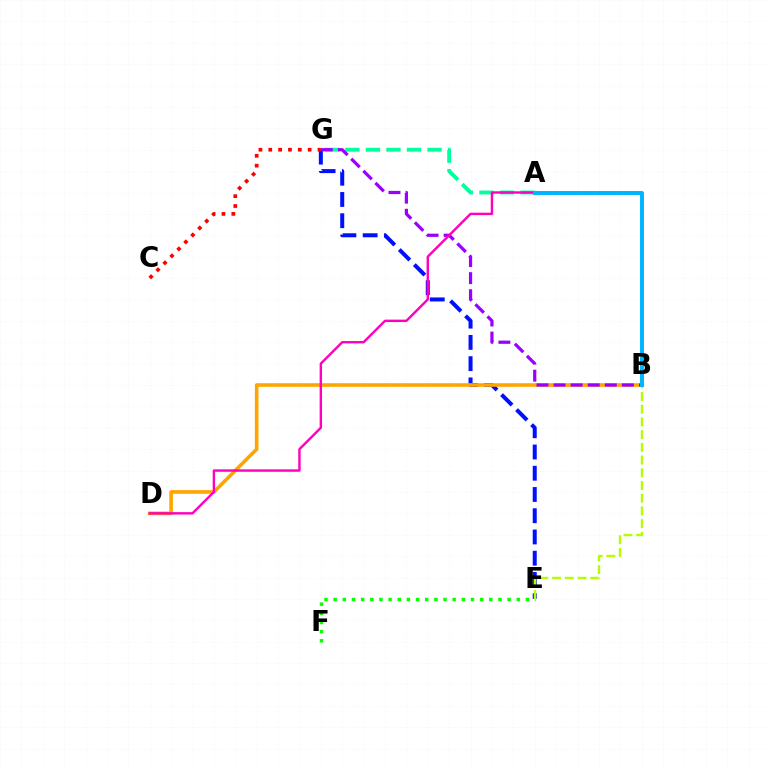{('E', 'G'): [{'color': '#0010ff', 'line_style': 'dashed', 'thickness': 2.89}], ('A', 'G'): [{'color': '#00ff9d', 'line_style': 'dashed', 'thickness': 2.79}], ('B', 'D'): [{'color': '#ffa500', 'line_style': 'solid', 'thickness': 2.61}], ('E', 'F'): [{'color': '#08ff00', 'line_style': 'dotted', 'thickness': 2.49}], ('B', 'E'): [{'color': '#b3ff00', 'line_style': 'dashed', 'thickness': 1.73}], ('C', 'G'): [{'color': '#ff0000', 'line_style': 'dotted', 'thickness': 2.68}], ('B', 'G'): [{'color': '#9b00ff', 'line_style': 'dashed', 'thickness': 2.32}], ('A', 'D'): [{'color': '#ff00bd', 'line_style': 'solid', 'thickness': 1.74}], ('A', 'B'): [{'color': '#00b5ff', 'line_style': 'solid', 'thickness': 2.84}]}